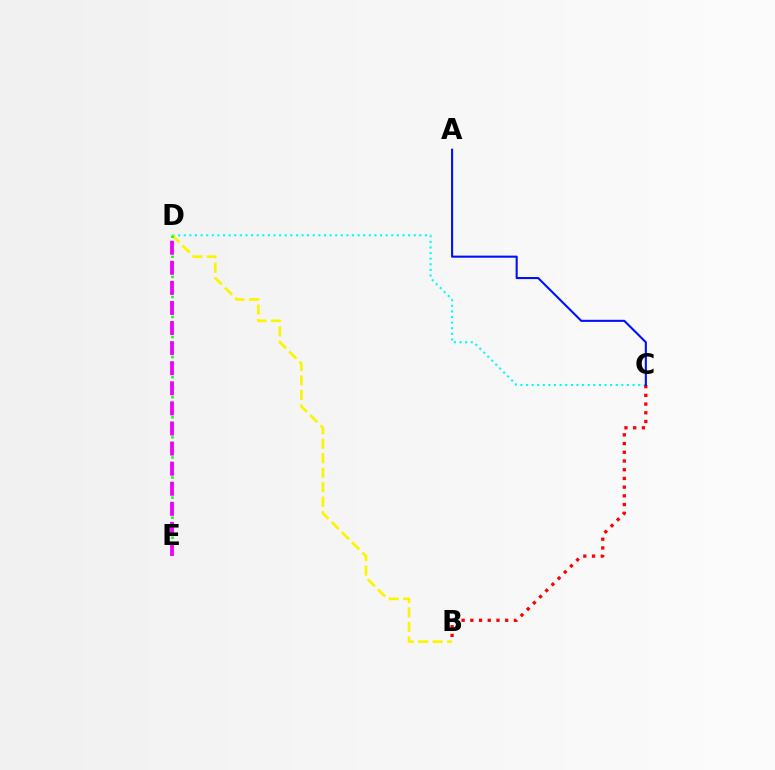{('C', 'D'): [{'color': '#00fff6', 'line_style': 'dotted', 'thickness': 1.52}], ('B', 'C'): [{'color': '#ff0000', 'line_style': 'dotted', 'thickness': 2.37}], ('B', 'D'): [{'color': '#fcf500', 'line_style': 'dashed', 'thickness': 1.97}], ('D', 'E'): [{'color': '#08ff00', 'line_style': 'dotted', 'thickness': 1.82}, {'color': '#ee00ff', 'line_style': 'dashed', 'thickness': 2.73}], ('A', 'C'): [{'color': '#0010ff', 'line_style': 'solid', 'thickness': 1.5}]}